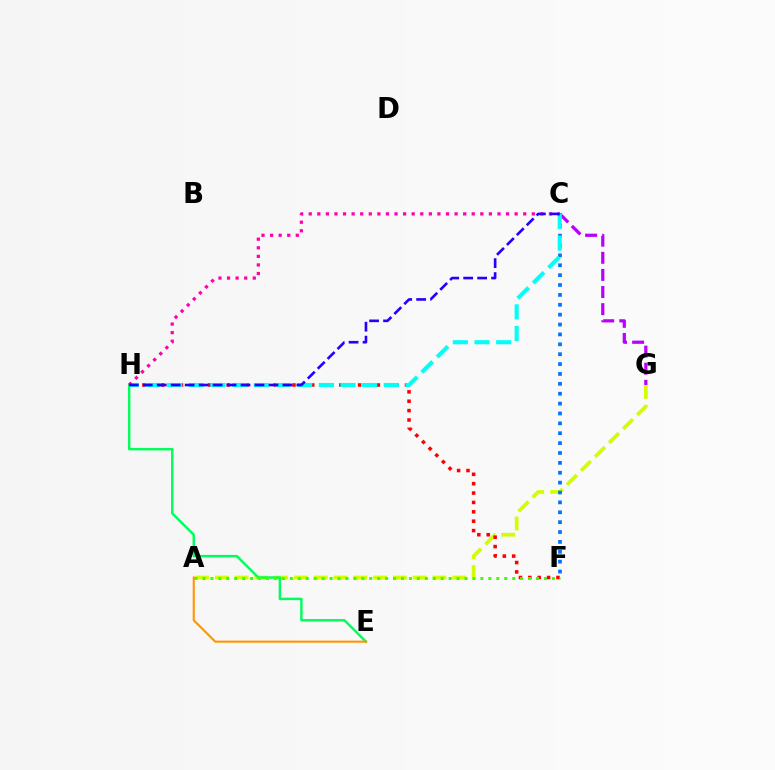{('C', 'G'): [{'color': '#b900ff', 'line_style': 'dashed', 'thickness': 2.32}], ('A', 'G'): [{'color': '#d1ff00', 'line_style': 'dashed', 'thickness': 2.69}], ('F', 'H'): [{'color': '#ff0000', 'line_style': 'dotted', 'thickness': 2.55}], ('E', 'H'): [{'color': '#00ff5c', 'line_style': 'solid', 'thickness': 1.76}], ('A', 'F'): [{'color': '#3dff00', 'line_style': 'dotted', 'thickness': 2.16}], ('A', 'E'): [{'color': '#ff9400', 'line_style': 'solid', 'thickness': 1.51}], ('C', 'F'): [{'color': '#0074ff', 'line_style': 'dotted', 'thickness': 2.68}], ('C', 'H'): [{'color': '#00fff6', 'line_style': 'dashed', 'thickness': 2.94}, {'color': '#ff00ac', 'line_style': 'dotted', 'thickness': 2.33}, {'color': '#2500ff', 'line_style': 'dashed', 'thickness': 1.9}]}